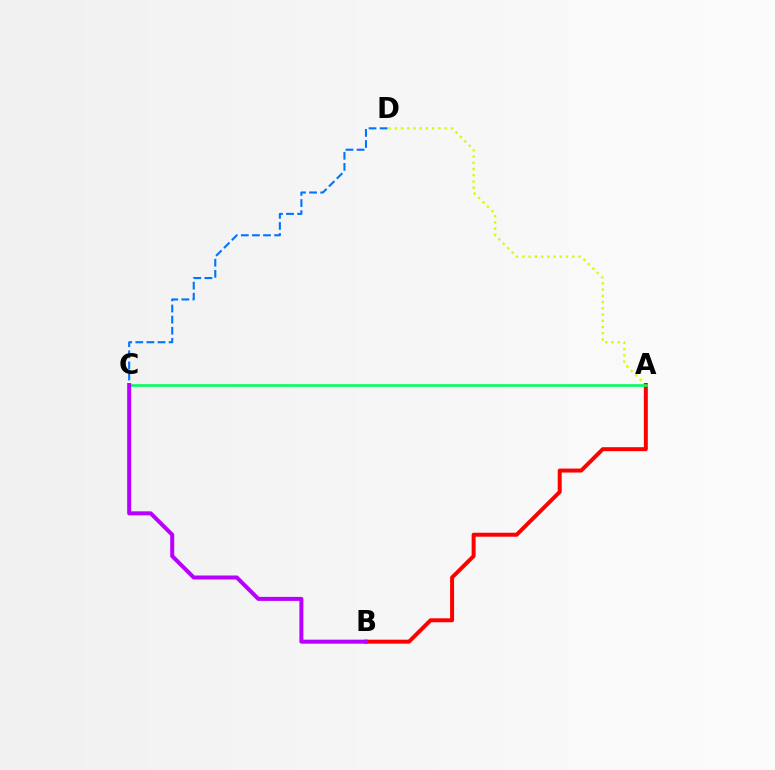{('A', 'D'): [{'color': '#d1ff00', 'line_style': 'dotted', 'thickness': 1.69}], ('A', 'B'): [{'color': '#ff0000', 'line_style': 'solid', 'thickness': 2.86}], ('C', 'D'): [{'color': '#0074ff', 'line_style': 'dashed', 'thickness': 1.51}], ('A', 'C'): [{'color': '#00ff5c', 'line_style': 'solid', 'thickness': 1.88}], ('B', 'C'): [{'color': '#b900ff', 'line_style': 'solid', 'thickness': 2.89}]}